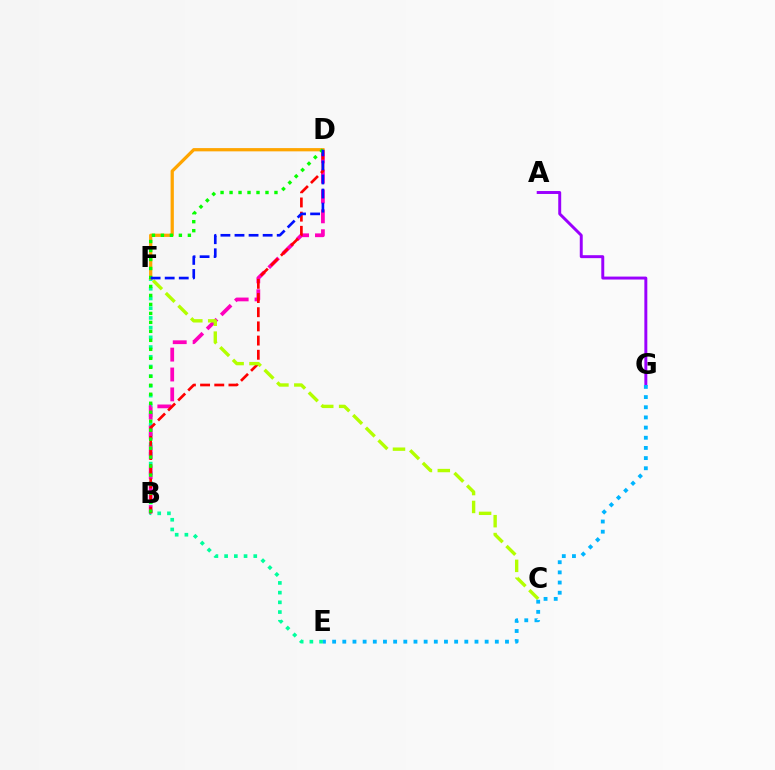{('E', 'F'): [{'color': '#00ff9d', 'line_style': 'dotted', 'thickness': 2.64}], ('B', 'D'): [{'color': '#ff00bd', 'line_style': 'dashed', 'thickness': 2.7}, {'color': '#ff0000', 'line_style': 'dashed', 'thickness': 1.93}, {'color': '#08ff00', 'line_style': 'dotted', 'thickness': 2.44}], ('C', 'F'): [{'color': '#b3ff00', 'line_style': 'dashed', 'thickness': 2.43}], ('D', 'F'): [{'color': '#ffa500', 'line_style': 'solid', 'thickness': 2.34}, {'color': '#0010ff', 'line_style': 'dashed', 'thickness': 1.91}], ('A', 'G'): [{'color': '#9b00ff', 'line_style': 'solid', 'thickness': 2.12}], ('E', 'G'): [{'color': '#00b5ff', 'line_style': 'dotted', 'thickness': 2.76}]}